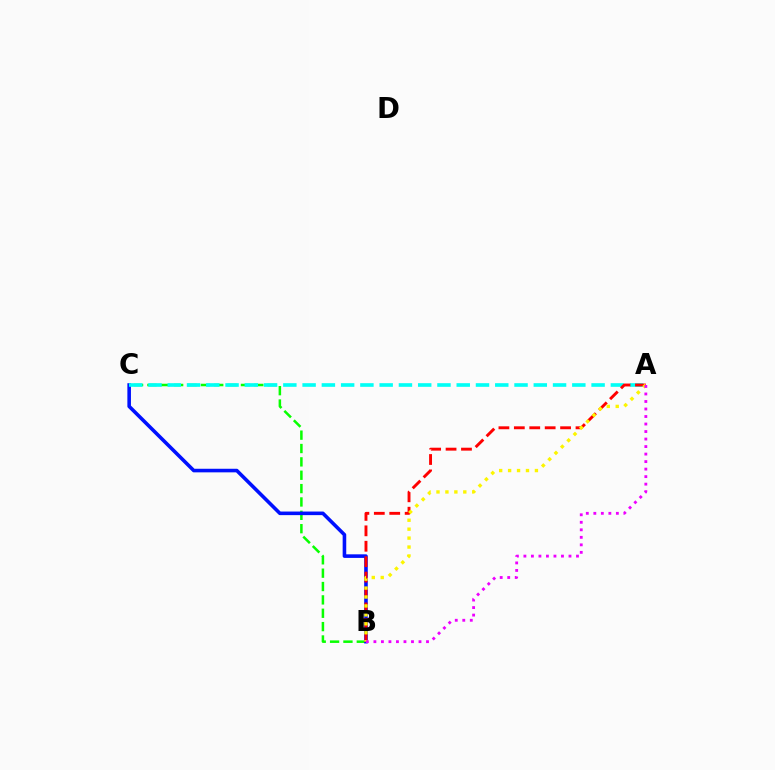{('B', 'C'): [{'color': '#08ff00', 'line_style': 'dashed', 'thickness': 1.82}, {'color': '#0010ff', 'line_style': 'solid', 'thickness': 2.58}], ('A', 'C'): [{'color': '#00fff6', 'line_style': 'dashed', 'thickness': 2.62}], ('A', 'B'): [{'color': '#ff0000', 'line_style': 'dashed', 'thickness': 2.09}, {'color': '#fcf500', 'line_style': 'dotted', 'thickness': 2.43}, {'color': '#ee00ff', 'line_style': 'dotted', 'thickness': 2.04}]}